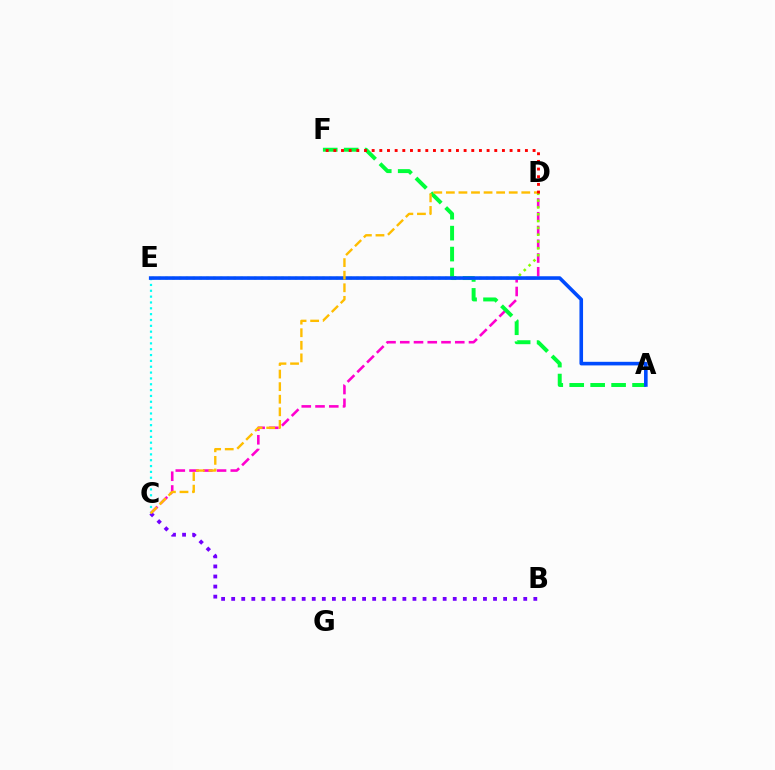{('C', 'D'): [{'color': '#ff00cf', 'line_style': 'dashed', 'thickness': 1.87}, {'color': '#ffbd00', 'line_style': 'dashed', 'thickness': 1.71}], ('C', 'E'): [{'color': '#00fff6', 'line_style': 'dotted', 'thickness': 1.59}], ('A', 'F'): [{'color': '#00ff39', 'line_style': 'dashed', 'thickness': 2.85}], ('B', 'C'): [{'color': '#7200ff', 'line_style': 'dotted', 'thickness': 2.74}], ('D', 'E'): [{'color': '#84ff00', 'line_style': 'dotted', 'thickness': 1.85}], ('A', 'E'): [{'color': '#004bff', 'line_style': 'solid', 'thickness': 2.59}], ('D', 'F'): [{'color': '#ff0000', 'line_style': 'dotted', 'thickness': 2.08}]}